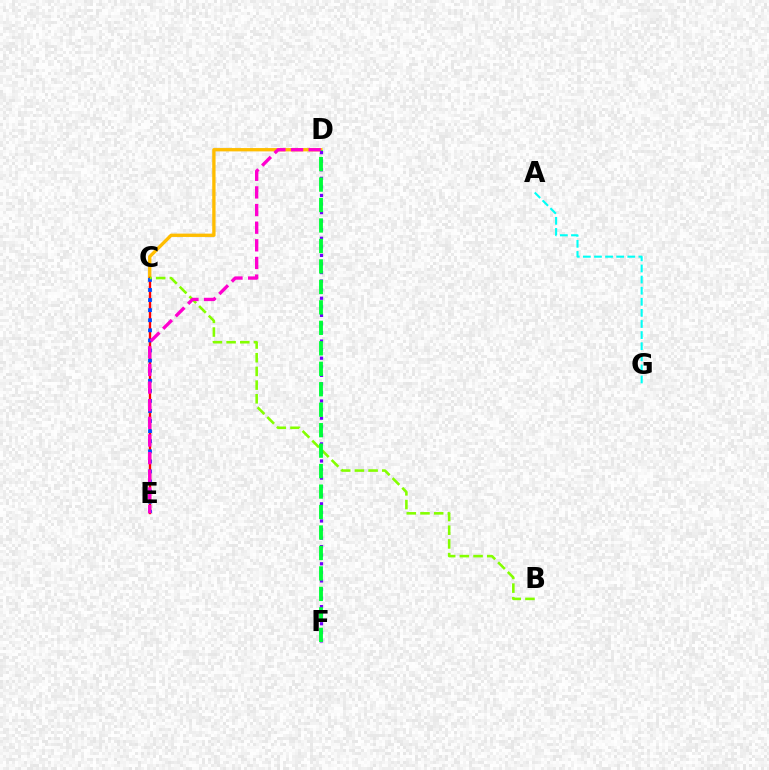{('C', 'D'): [{'color': '#ffbd00', 'line_style': 'solid', 'thickness': 2.39}], ('C', 'E'): [{'color': '#ff0000', 'line_style': 'solid', 'thickness': 1.7}, {'color': '#004bff', 'line_style': 'dotted', 'thickness': 2.74}], ('B', 'C'): [{'color': '#84ff00', 'line_style': 'dashed', 'thickness': 1.86}], ('D', 'F'): [{'color': '#7200ff', 'line_style': 'dotted', 'thickness': 2.33}, {'color': '#00ff39', 'line_style': 'dashed', 'thickness': 2.78}], ('D', 'E'): [{'color': '#ff00cf', 'line_style': 'dashed', 'thickness': 2.4}], ('A', 'G'): [{'color': '#00fff6', 'line_style': 'dashed', 'thickness': 1.51}]}